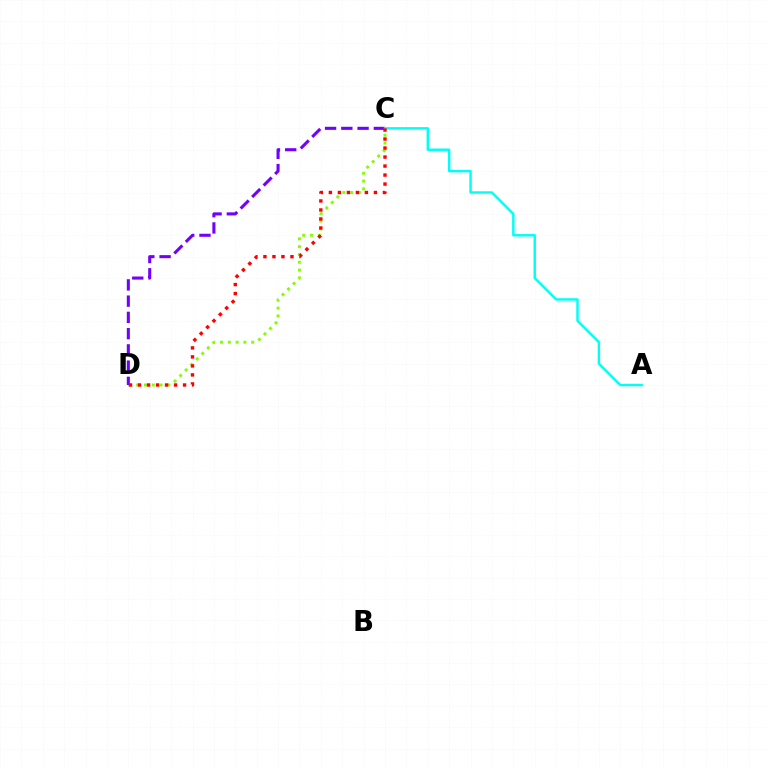{('C', 'D'): [{'color': '#84ff00', 'line_style': 'dotted', 'thickness': 2.12}, {'color': '#7200ff', 'line_style': 'dashed', 'thickness': 2.21}, {'color': '#ff0000', 'line_style': 'dotted', 'thickness': 2.45}], ('A', 'C'): [{'color': '#00fff6', 'line_style': 'solid', 'thickness': 1.75}]}